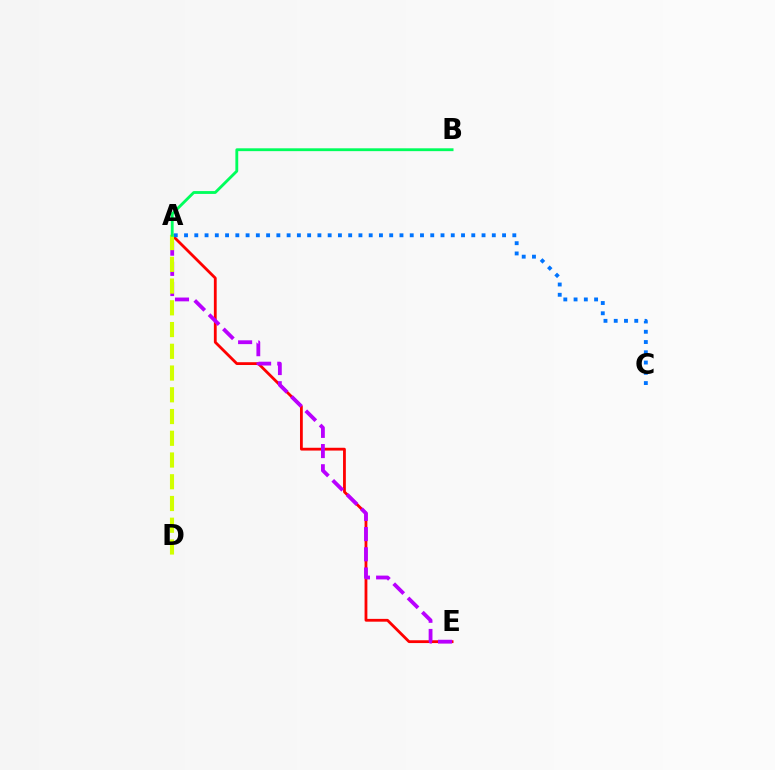{('A', 'E'): [{'color': '#ff0000', 'line_style': 'solid', 'thickness': 2.02}, {'color': '#b900ff', 'line_style': 'dashed', 'thickness': 2.74}], ('A', 'D'): [{'color': '#d1ff00', 'line_style': 'dashed', 'thickness': 2.95}], ('A', 'C'): [{'color': '#0074ff', 'line_style': 'dotted', 'thickness': 2.79}], ('A', 'B'): [{'color': '#00ff5c', 'line_style': 'solid', 'thickness': 2.05}]}